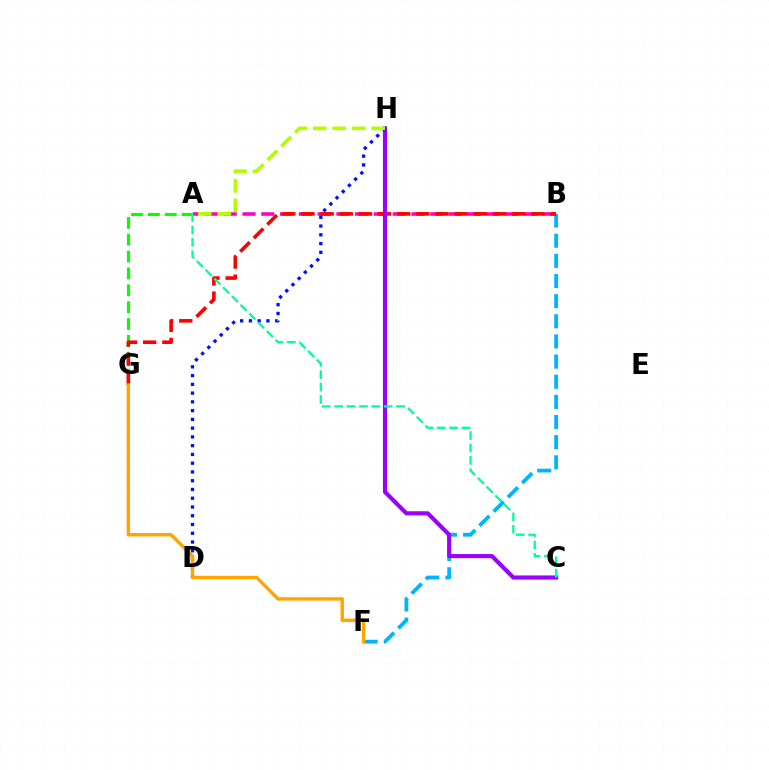{('A', 'G'): [{'color': '#08ff00', 'line_style': 'dashed', 'thickness': 2.29}], ('B', 'F'): [{'color': '#00b5ff', 'line_style': 'dashed', 'thickness': 2.74}], ('A', 'B'): [{'color': '#ff00bd', 'line_style': 'dashed', 'thickness': 2.55}], ('B', 'G'): [{'color': '#ff0000', 'line_style': 'dashed', 'thickness': 2.6}], ('C', 'H'): [{'color': '#9b00ff', 'line_style': 'solid', 'thickness': 2.97}], ('D', 'H'): [{'color': '#0010ff', 'line_style': 'dotted', 'thickness': 2.38}], ('F', 'G'): [{'color': '#ffa500', 'line_style': 'solid', 'thickness': 2.45}], ('A', 'C'): [{'color': '#00ff9d', 'line_style': 'dashed', 'thickness': 1.68}], ('A', 'H'): [{'color': '#b3ff00', 'line_style': 'dashed', 'thickness': 2.65}]}